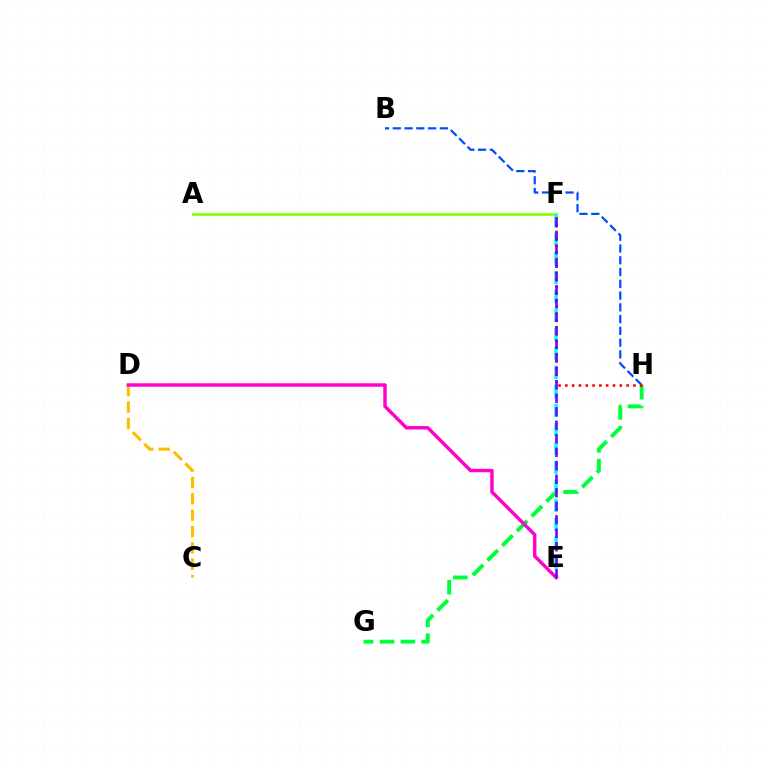{('G', 'H'): [{'color': '#00ff39', 'line_style': 'dashed', 'thickness': 2.83}], ('B', 'H'): [{'color': '#004bff', 'line_style': 'dashed', 'thickness': 1.6}], ('A', 'F'): [{'color': '#84ff00', 'line_style': 'solid', 'thickness': 1.93}], ('C', 'D'): [{'color': '#ffbd00', 'line_style': 'dashed', 'thickness': 2.22}], ('E', 'F'): [{'color': '#00fff6', 'line_style': 'dashed', 'thickness': 2.58}, {'color': '#7200ff', 'line_style': 'dashed', 'thickness': 1.83}], ('F', 'H'): [{'color': '#ff0000', 'line_style': 'dotted', 'thickness': 1.85}], ('D', 'E'): [{'color': '#ff00cf', 'line_style': 'solid', 'thickness': 2.48}]}